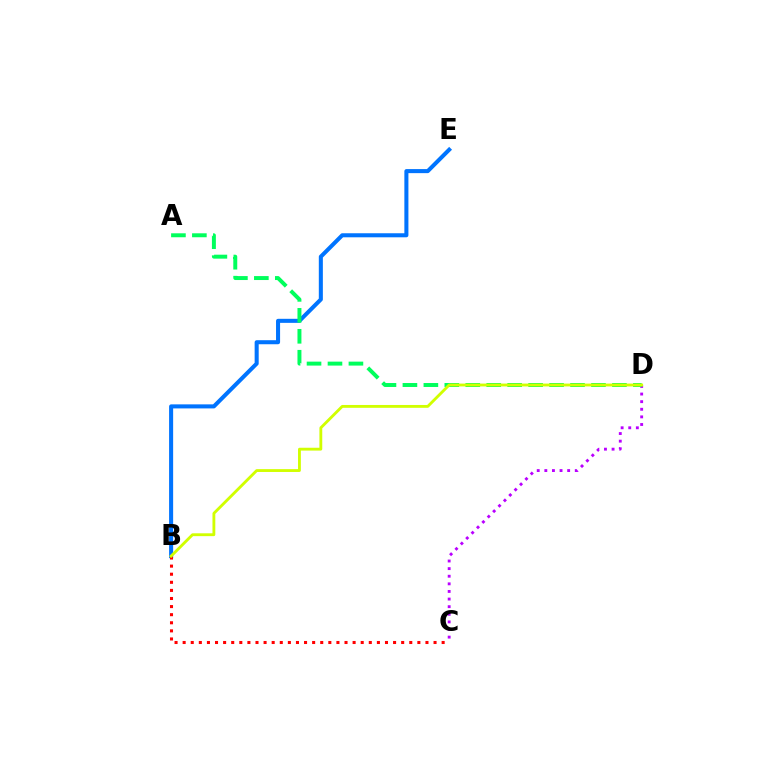{('C', 'D'): [{'color': '#b900ff', 'line_style': 'dotted', 'thickness': 2.07}], ('B', 'E'): [{'color': '#0074ff', 'line_style': 'solid', 'thickness': 2.92}], ('B', 'C'): [{'color': '#ff0000', 'line_style': 'dotted', 'thickness': 2.2}], ('A', 'D'): [{'color': '#00ff5c', 'line_style': 'dashed', 'thickness': 2.85}], ('B', 'D'): [{'color': '#d1ff00', 'line_style': 'solid', 'thickness': 2.05}]}